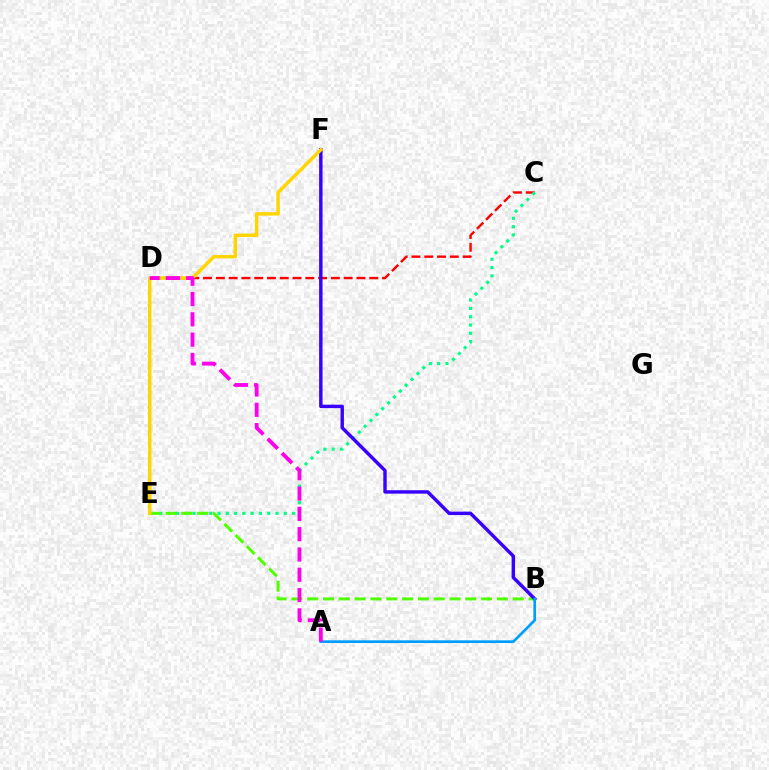{('C', 'D'): [{'color': '#ff0000', 'line_style': 'dashed', 'thickness': 1.74}], ('C', 'E'): [{'color': '#00ff86', 'line_style': 'dotted', 'thickness': 2.25}], ('B', 'E'): [{'color': '#4fff00', 'line_style': 'dashed', 'thickness': 2.15}], ('B', 'F'): [{'color': '#3700ff', 'line_style': 'solid', 'thickness': 2.47}], ('A', 'B'): [{'color': '#009eff', 'line_style': 'solid', 'thickness': 1.94}], ('E', 'F'): [{'color': '#ffd500', 'line_style': 'solid', 'thickness': 2.48}], ('A', 'D'): [{'color': '#ff00ed', 'line_style': 'dashed', 'thickness': 2.76}]}